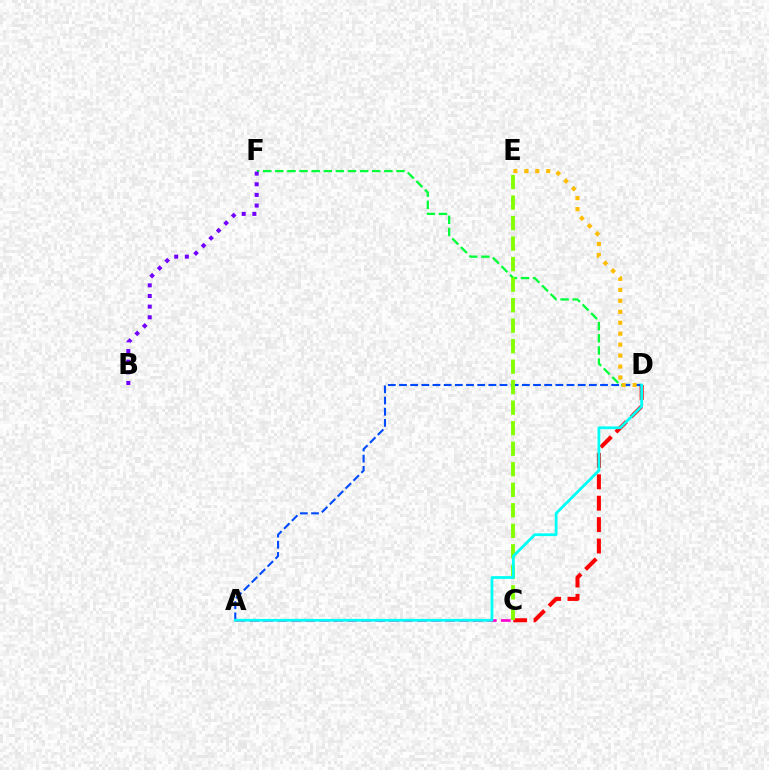{('C', 'D'): [{'color': '#ff0000', 'line_style': 'dashed', 'thickness': 2.91}], ('D', 'F'): [{'color': '#00ff39', 'line_style': 'dashed', 'thickness': 1.65}], ('A', 'D'): [{'color': '#004bff', 'line_style': 'dashed', 'thickness': 1.52}, {'color': '#00fff6', 'line_style': 'solid', 'thickness': 2.0}], ('A', 'C'): [{'color': '#ff00cf', 'line_style': 'dashed', 'thickness': 1.9}], ('C', 'E'): [{'color': '#84ff00', 'line_style': 'dashed', 'thickness': 2.79}], ('D', 'E'): [{'color': '#ffbd00', 'line_style': 'dotted', 'thickness': 2.97}], ('B', 'F'): [{'color': '#7200ff', 'line_style': 'dotted', 'thickness': 2.89}]}